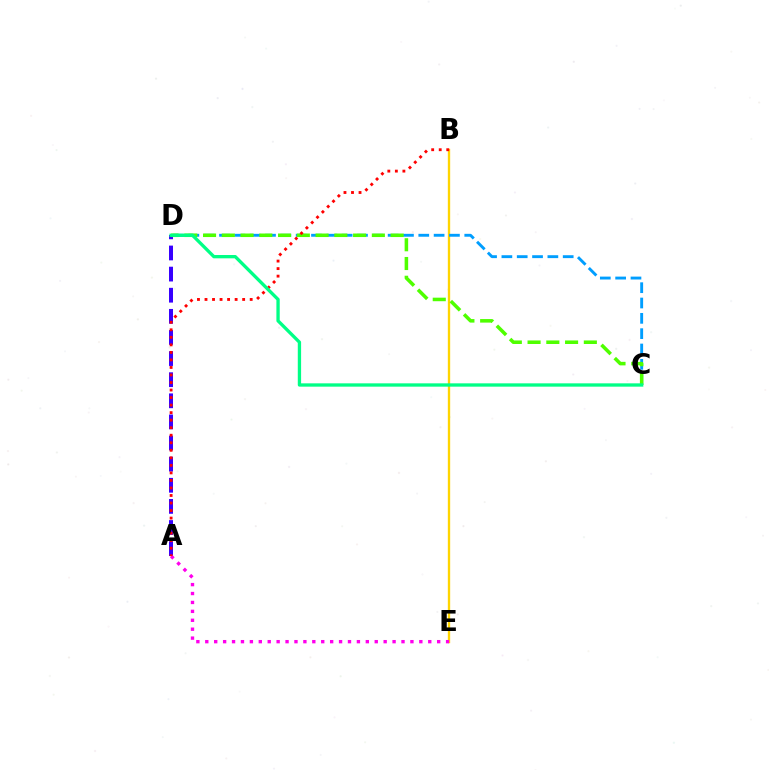{('B', 'E'): [{'color': '#ffd500', 'line_style': 'solid', 'thickness': 1.69}], ('A', 'D'): [{'color': '#3700ff', 'line_style': 'dashed', 'thickness': 2.87}], ('A', 'E'): [{'color': '#ff00ed', 'line_style': 'dotted', 'thickness': 2.42}], ('C', 'D'): [{'color': '#009eff', 'line_style': 'dashed', 'thickness': 2.08}, {'color': '#4fff00', 'line_style': 'dashed', 'thickness': 2.55}, {'color': '#00ff86', 'line_style': 'solid', 'thickness': 2.39}], ('A', 'B'): [{'color': '#ff0000', 'line_style': 'dotted', 'thickness': 2.05}]}